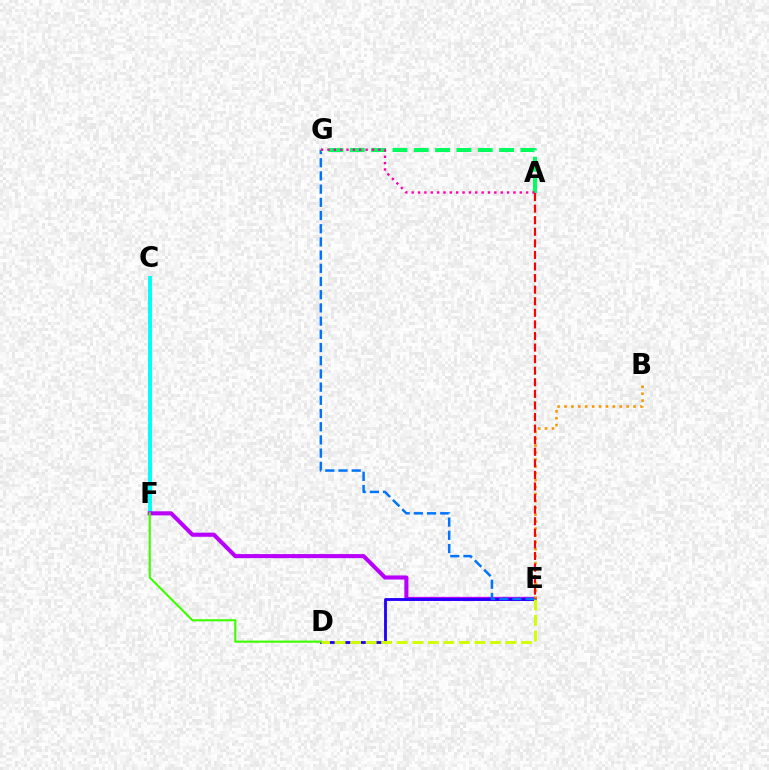{('C', 'F'): [{'color': '#00fff6', 'line_style': 'solid', 'thickness': 2.81}], ('E', 'F'): [{'color': '#b900ff', 'line_style': 'solid', 'thickness': 2.94}], ('D', 'E'): [{'color': '#2500ff', 'line_style': 'solid', 'thickness': 2.05}, {'color': '#d1ff00', 'line_style': 'dashed', 'thickness': 2.11}], ('E', 'G'): [{'color': '#0074ff', 'line_style': 'dashed', 'thickness': 1.79}], ('D', 'F'): [{'color': '#3dff00', 'line_style': 'solid', 'thickness': 1.53}], ('A', 'G'): [{'color': '#00ff5c', 'line_style': 'dashed', 'thickness': 2.9}, {'color': '#ff00ac', 'line_style': 'dotted', 'thickness': 1.73}], ('B', 'E'): [{'color': '#ff9400', 'line_style': 'dotted', 'thickness': 1.88}], ('A', 'E'): [{'color': '#ff0000', 'line_style': 'dashed', 'thickness': 1.57}]}